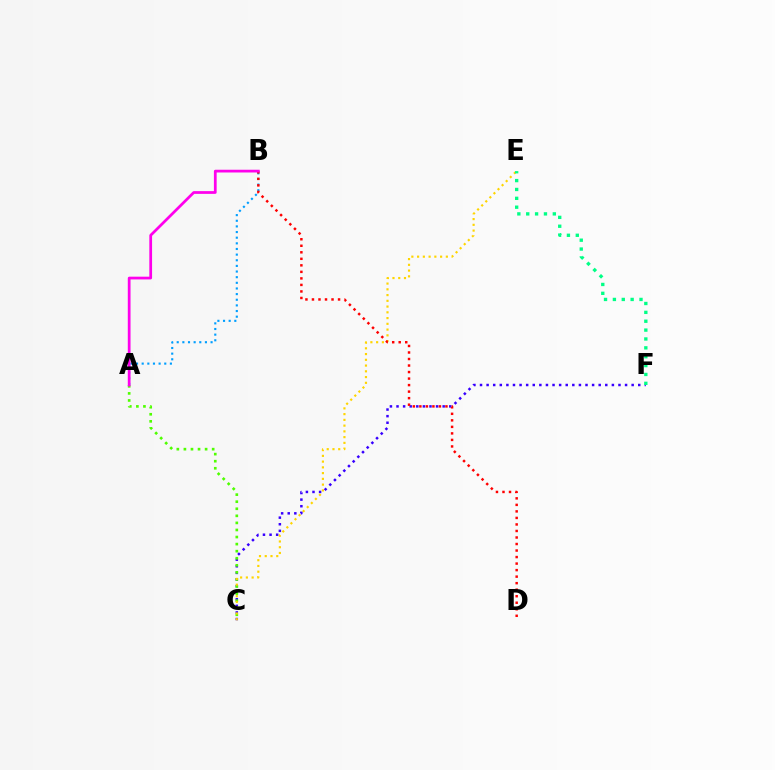{('C', 'F'): [{'color': '#3700ff', 'line_style': 'dotted', 'thickness': 1.79}], ('A', 'B'): [{'color': '#009eff', 'line_style': 'dotted', 'thickness': 1.53}, {'color': '#ff00ed', 'line_style': 'solid', 'thickness': 1.98}], ('A', 'C'): [{'color': '#4fff00', 'line_style': 'dotted', 'thickness': 1.92}], ('C', 'E'): [{'color': '#ffd500', 'line_style': 'dotted', 'thickness': 1.56}], ('B', 'D'): [{'color': '#ff0000', 'line_style': 'dotted', 'thickness': 1.77}], ('E', 'F'): [{'color': '#00ff86', 'line_style': 'dotted', 'thickness': 2.41}]}